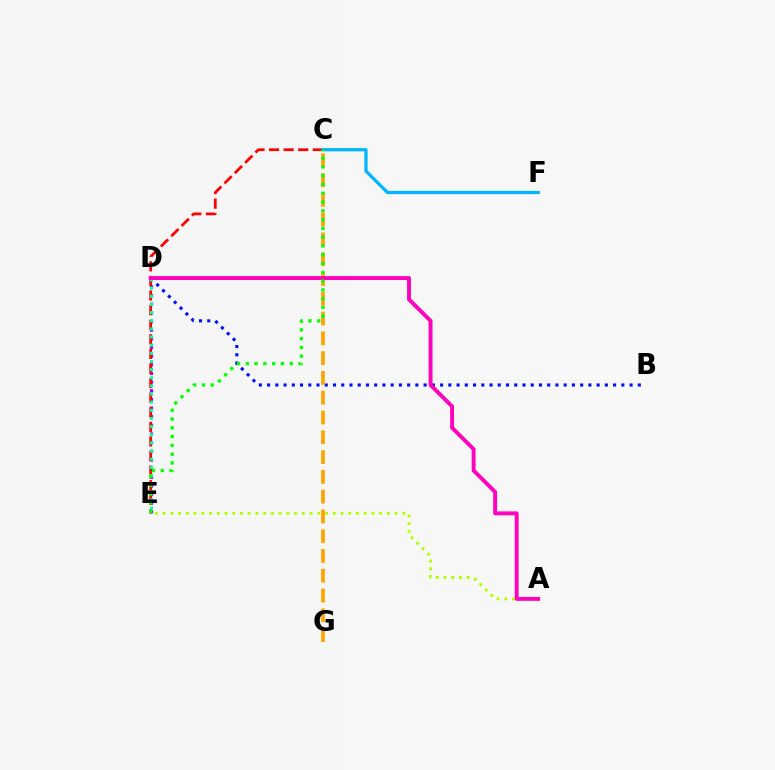{('B', 'D'): [{'color': '#0010ff', 'line_style': 'dotted', 'thickness': 2.24}], ('D', 'E'): [{'color': '#9b00ff', 'line_style': 'dotted', 'thickness': 2.35}, {'color': '#00ff9d', 'line_style': 'dotted', 'thickness': 2.21}], ('C', 'E'): [{'color': '#ff0000', 'line_style': 'dashed', 'thickness': 1.98}, {'color': '#08ff00', 'line_style': 'dotted', 'thickness': 2.39}], ('A', 'E'): [{'color': '#b3ff00', 'line_style': 'dotted', 'thickness': 2.1}], ('C', 'G'): [{'color': '#ffa500', 'line_style': 'dashed', 'thickness': 2.69}], ('A', 'D'): [{'color': '#ff00bd', 'line_style': 'solid', 'thickness': 2.81}], ('C', 'F'): [{'color': '#00b5ff', 'line_style': 'solid', 'thickness': 2.33}]}